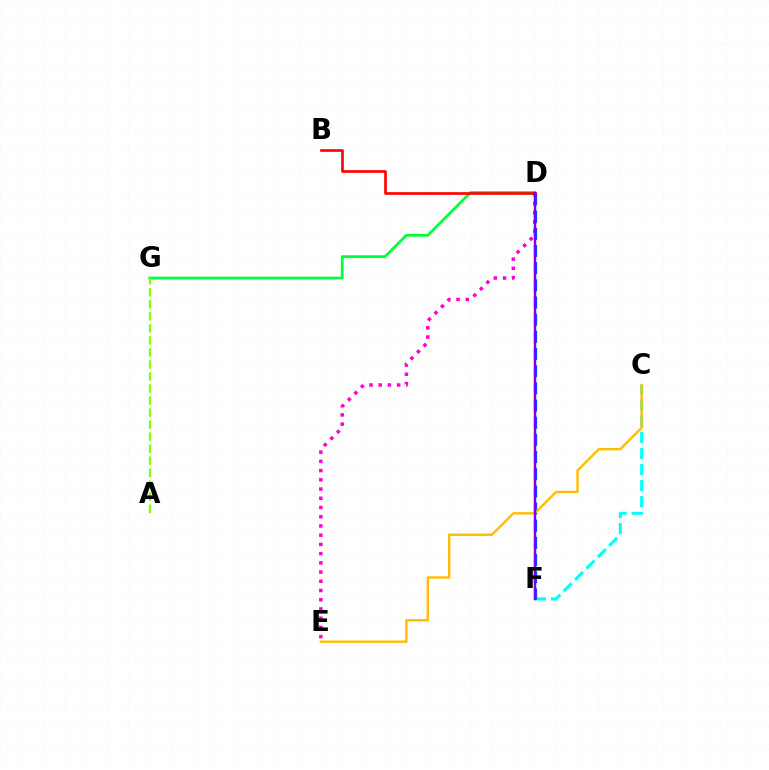{('D', 'G'): [{'color': '#00ff39', 'line_style': 'solid', 'thickness': 2.0}], ('D', 'E'): [{'color': '#ff00cf', 'line_style': 'dotted', 'thickness': 2.51}], ('C', 'F'): [{'color': '#00fff6', 'line_style': 'dashed', 'thickness': 2.19}], ('D', 'F'): [{'color': '#004bff', 'line_style': 'dashed', 'thickness': 2.33}, {'color': '#7200ff', 'line_style': 'solid', 'thickness': 1.74}], ('A', 'G'): [{'color': '#84ff00', 'line_style': 'dashed', 'thickness': 1.63}], ('C', 'E'): [{'color': '#ffbd00', 'line_style': 'solid', 'thickness': 1.72}], ('B', 'D'): [{'color': '#ff0000', 'line_style': 'solid', 'thickness': 1.91}]}